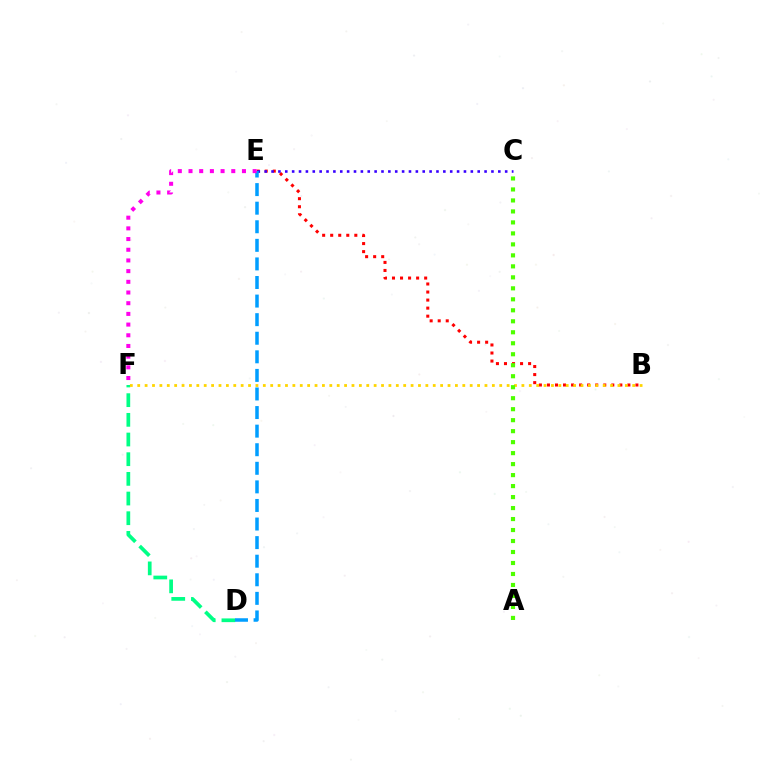{('D', 'F'): [{'color': '#00ff86', 'line_style': 'dashed', 'thickness': 2.67}], ('B', 'E'): [{'color': '#ff0000', 'line_style': 'dotted', 'thickness': 2.19}], ('B', 'F'): [{'color': '#ffd500', 'line_style': 'dotted', 'thickness': 2.01}], ('A', 'C'): [{'color': '#4fff00', 'line_style': 'dotted', 'thickness': 2.99}], ('C', 'E'): [{'color': '#3700ff', 'line_style': 'dotted', 'thickness': 1.87}], ('D', 'E'): [{'color': '#009eff', 'line_style': 'dashed', 'thickness': 2.52}], ('E', 'F'): [{'color': '#ff00ed', 'line_style': 'dotted', 'thickness': 2.9}]}